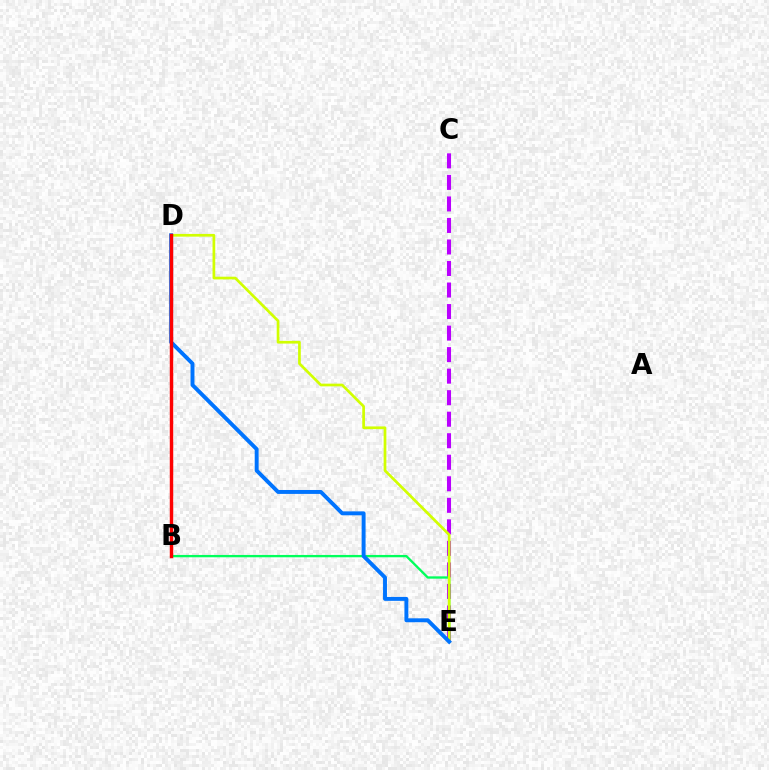{('C', 'E'): [{'color': '#b900ff', 'line_style': 'dashed', 'thickness': 2.92}], ('B', 'E'): [{'color': '#00ff5c', 'line_style': 'solid', 'thickness': 1.67}], ('D', 'E'): [{'color': '#d1ff00', 'line_style': 'solid', 'thickness': 1.95}, {'color': '#0074ff', 'line_style': 'solid', 'thickness': 2.83}], ('B', 'D'): [{'color': '#ff0000', 'line_style': 'solid', 'thickness': 2.47}]}